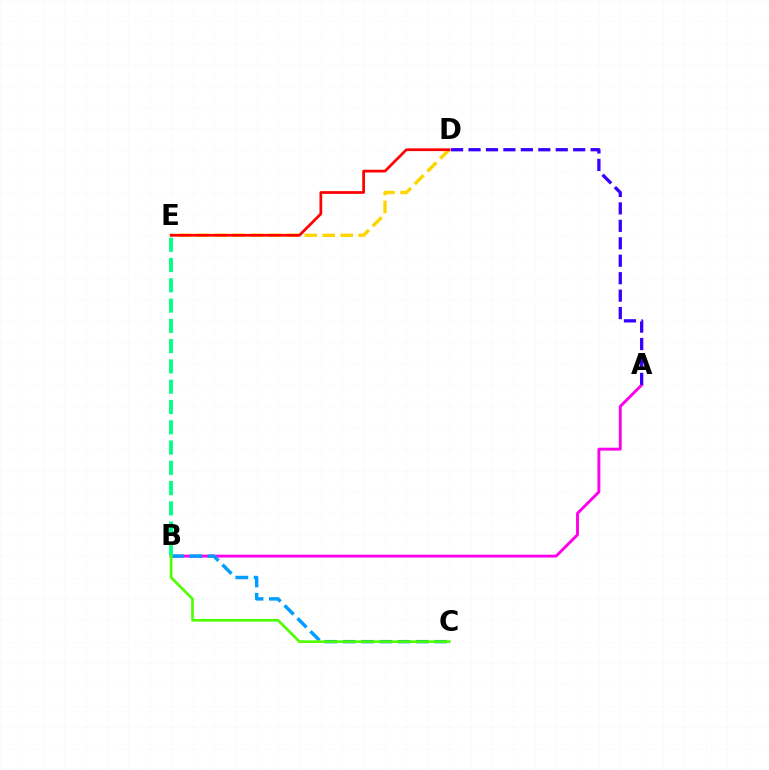{('D', 'E'): [{'color': '#ffd500', 'line_style': 'dashed', 'thickness': 2.45}, {'color': '#ff0000', 'line_style': 'solid', 'thickness': 1.97}], ('A', 'B'): [{'color': '#ff00ed', 'line_style': 'solid', 'thickness': 2.09}], ('B', 'C'): [{'color': '#009eff', 'line_style': 'dashed', 'thickness': 2.49}, {'color': '#4fff00', 'line_style': 'solid', 'thickness': 1.92}], ('B', 'E'): [{'color': '#00ff86', 'line_style': 'dashed', 'thickness': 2.75}], ('A', 'D'): [{'color': '#3700ff', 'line_style': 'dashed', 'thickness': 2.37}]}